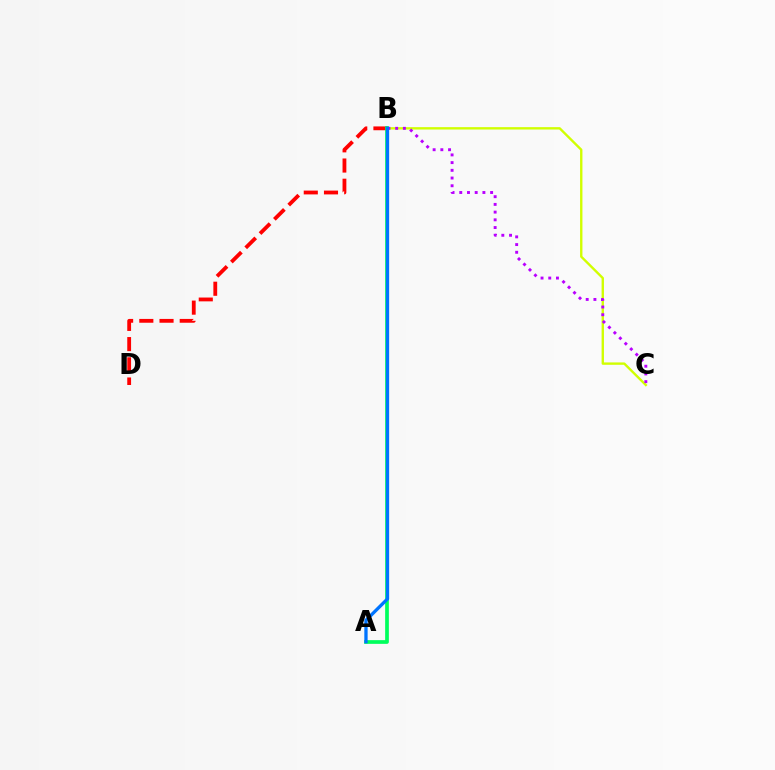{('B', 'D'): [{'color': '#ff0000', 'line_style': 'dashed', 'thickness': 2.75}], ('B', 'C'): [{'color': '#d1ff00', 'line_style': 'solid', 'thickness': 1.71}, {'color': '#b900ff', 'line_style': 'dotted', 'thickness': 2.1}], ('A', 'B'): [{'color': '#00ff5c', 'line_style': 'solid', 'thickness': 2.67}, {'color': '#0074ff', 'line_style': 'solid', 'thickness': 2.37}]}